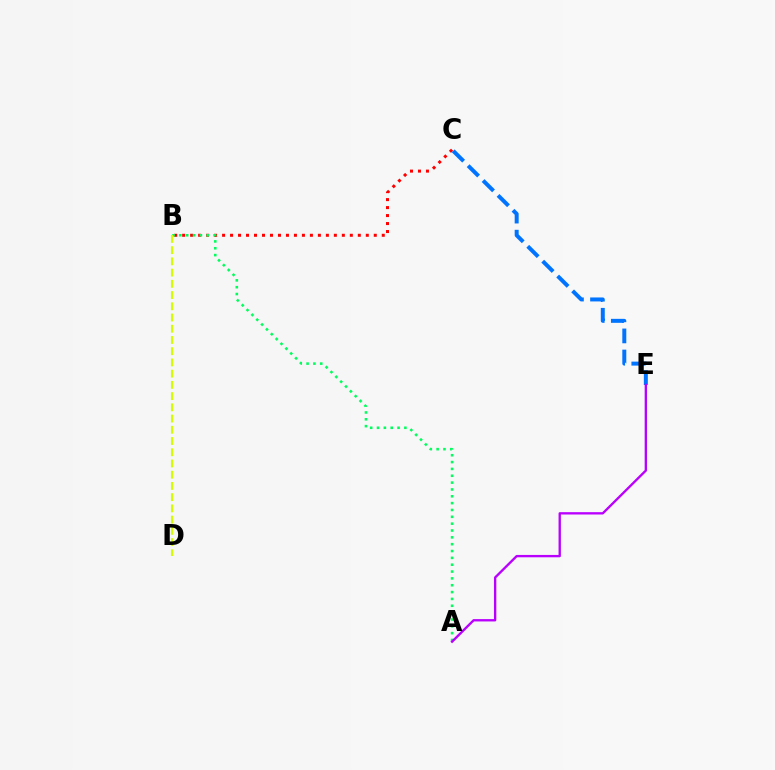{('B', 'C'): [{'color': '#ff0000', 'line_style': 'dotted', 'thickness': 2.17}], ('C', 'E'): [{'color': '#0074ff', 'line_style': 'dashed', 'thickness': 2.86}], ('A', 'B'): [{'color': '#00ff5c', 'line_style': 'dotted', 'thickness': 1.86}], ('B', 'D'): [{'color': '#d1ff00', 'line_style': 'dashed', 'thickness': 1.53}], ('A', 'E'): [{'color': '#b900ff', 'line_style': 'solid', 'thickness': 1.69}]}